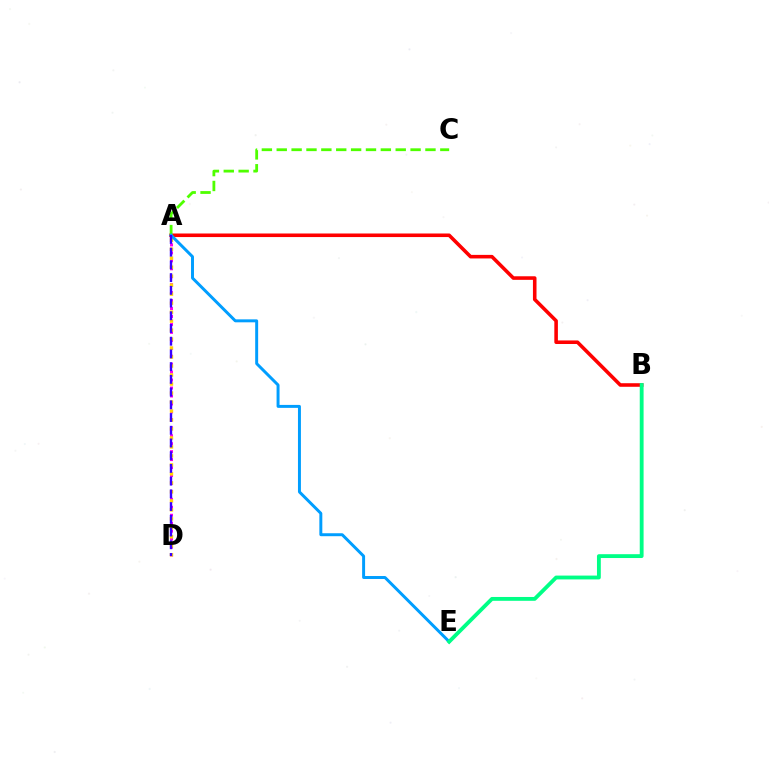{('A', 'B'): [{'color': '#ff0000', 'line_style': 'solid', 'thickness': 2.57}], ('A', 'D'): [{'color': '#ff00ed', 'line_style': 'dotted', 'thickness': 2.16}, {'color': '#ffd500', 'line_style': 'dotted', 'thickness': 2.44}, {'color': '#3700ff', 'line_style': 'dashed', 'thickness': 1.73}], ('A', 'C'): [{'color': '#4fff00', 'line_style': 'dashed', 'thickness': 2.02}], ('A', 'E'): [{'color': '#009eff', 'line_style': 'solid', 'thickness': 2.13}], ('B', 'E'): [{'color': '#00ff86', 'line_style': 'solid', 'thickness': 2.76}]}